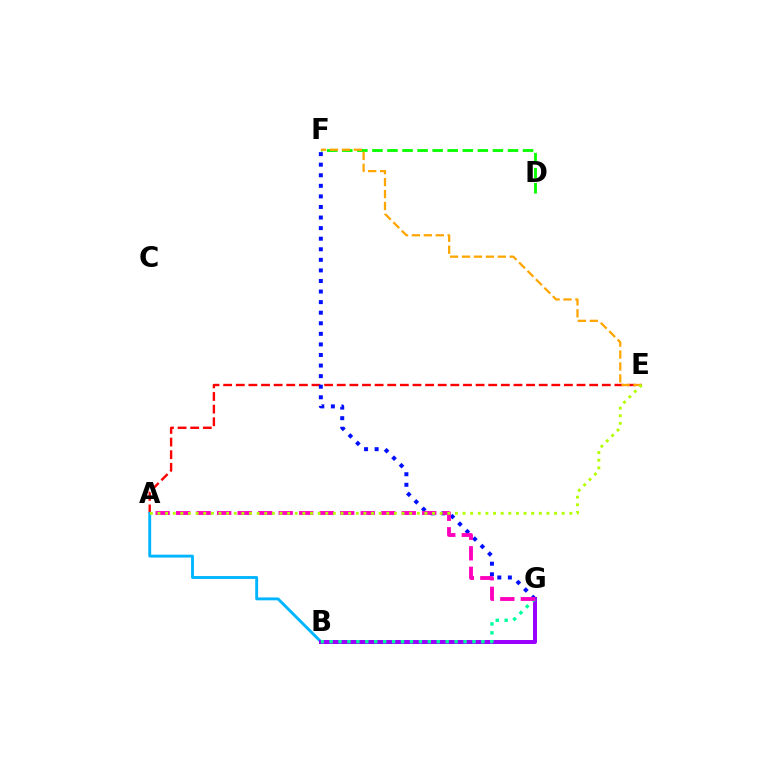{('A', 'E'): [{'color': '#ff0000', 'line_style': 'dashed', 'thickness': 1.71}, {'color': '#b3ff00', 'line_style': 'dotted', 'thickness': 2.07}], ('D', 'F'): [{'color': '#08ff00', 'line_style': 'dashed', 'thickness': 2.05}], ('F', 'G'): [{'color': '#0010ff', 'line_style': 'dotted', 'thickness': 2.87}], ('E', 'F'): [{'color': '#ffa500', 'line_style': 'dashed', 'thickness': 1.62}], ('A', 'B'): [{'color': '#00b5ff', 'line_style': 'solid', 'thickness': 2.08}], ('B', 'G'): [{'color': '#9b00ff', 'line_style': 'solid', 'thickness': 2.87}, {'color': '#00ff9d', 'line_style': 'dotted', 'thickness': 2.43}], ('A', 'G'): [{'color': '#ff00bd', 'line_style': 'dashed', 'thickness': 2.79}]}